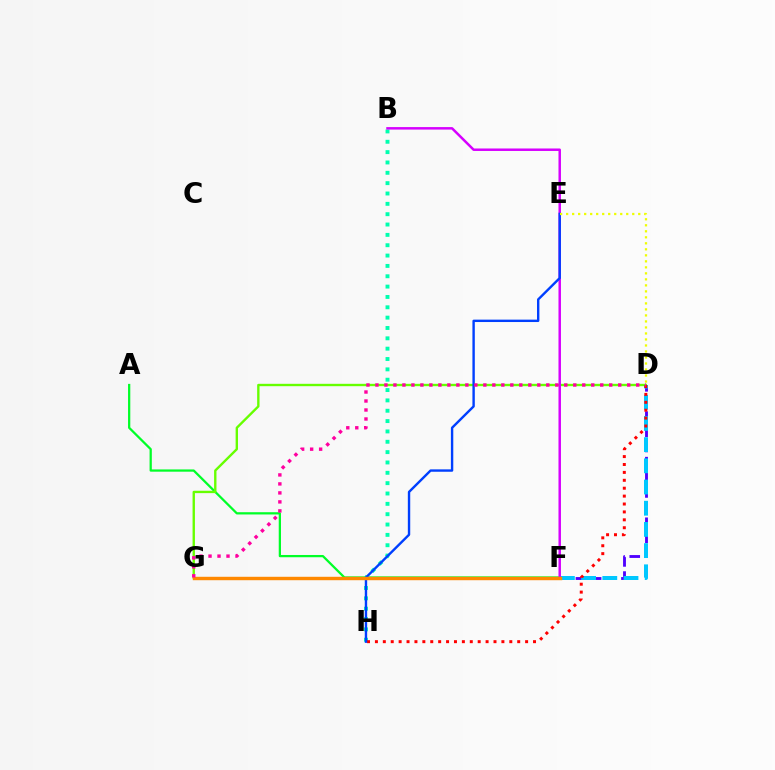{('A', 'F'): [{'color': '#00ff27', 'line_style': 'solid', 'thickness': 1.62}], ('D', 'G'): [{'color': '#66ff00', 'line_style': 'solid', 'thickness': 1.71}, {'color': '#ff00a0', 'line_style': 'dotted', 'thickness': 2.44}], ('D', 'F'): [{'color': '#4f00ff', 'line_style': 'dashed', 'thickness': 2.06}, {'color': '#00c7ff', 'line_style': 'dashed', 'thickness': 2.88}], ('B', 'H'): [{'color': '#00ffaf', 'line_style': 'dotted', 'thickness': 2.81}], ('B', 'F'): [{'color': '#d600ff', 'line_style': 'solid', 'thickness': 1.79}], ('D', 'H'): [{'color': '#ff0000', 'line_style': 'dotted', 'thickness': 2.15}], ('E', 'H'): [{'color': '#003fff', 'line_style': 'solid', 'thickness': 1.72}], ('F', 'G'): [{'color': '#ff8800', 'line_style': 'solid', 'thickness': 2.47}], ('D', 'E'): [{'color': '#eeff00', 'line_style': 'dotted', 'thickness': 1.63}]}